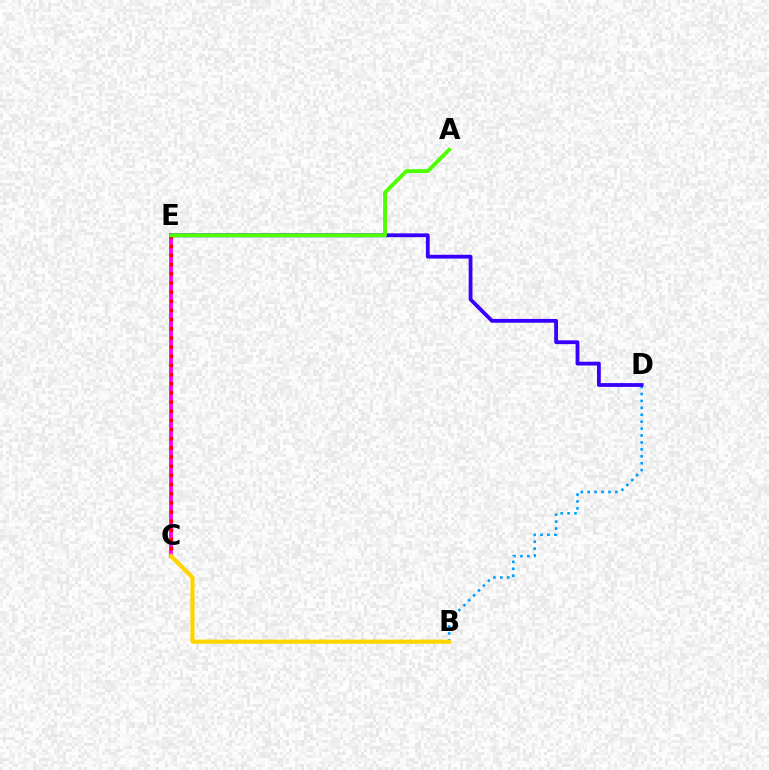{('B', 'D'): [{'color': '#009eff', 'line_style': 'dotted', 'thickness': 1.88}], ('C', 'E'): [{'color': '#00ff86', 'line_style': 'dotted', 'thickness': 2.09}, {'color': '#ff00ed', 'line_style': 'solid', 'thickness': 2.71}, {'color': '#ff0000', 'line_style': 'dotted', 'thickness': 2.49}], ('B', 'C'): [{'color': '#ffd500', 'line_style': 'solid', 'thickness': 3.0}], ('D', 'E'): [{'color': '#3700ff', 'line_style': 'solid', 'thickness': 2.74}], ('A', 'E'): [{'color': '#4fff00', 'line_style': 'solid', 'thickness': 2.78}]}